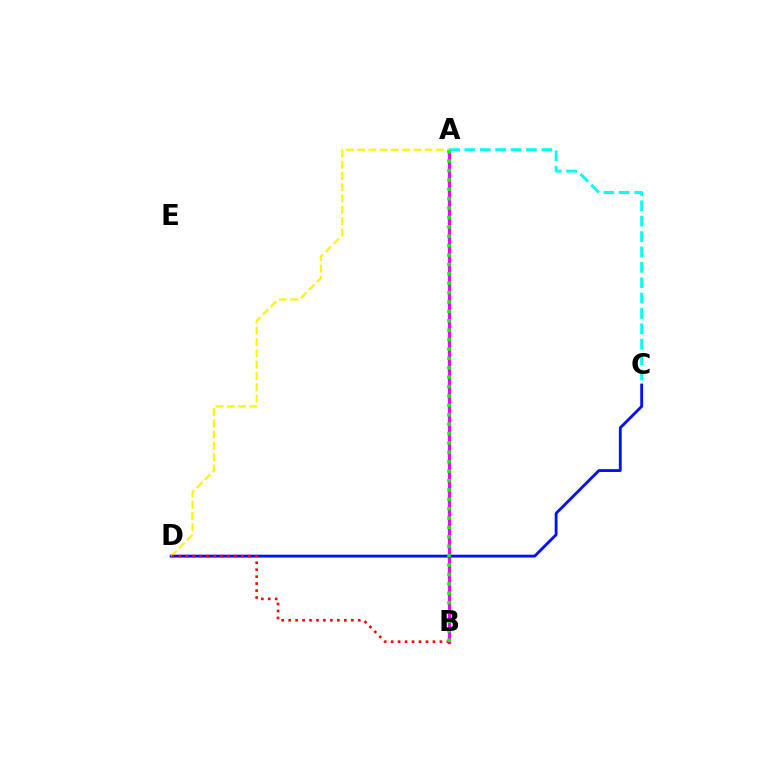{('A', 'B'): [{'color': '#ee00ff', 'line_style': 'solid', 'thickness': 2.37}, {'color': '#08ff00', 'line_style': 'dotted', 'thickness': 2.55}], ('C', 'D'): [{'color': '#0010ff', 'line_style': 'solid', 'thickness': 2.04}], ('A', 'C'): [{'color': '#00fff6', 'line_style': 'dashed', 'thickness': 2.09}], ('A', 'D'): [{'color': '#fcf500', 'line_style': 'dashed', 'thickness': 1.53}], ('B', 'D'): [{'color': '#ff0000', 'line_style': 'dotted', 'thickness': 1.89}]}